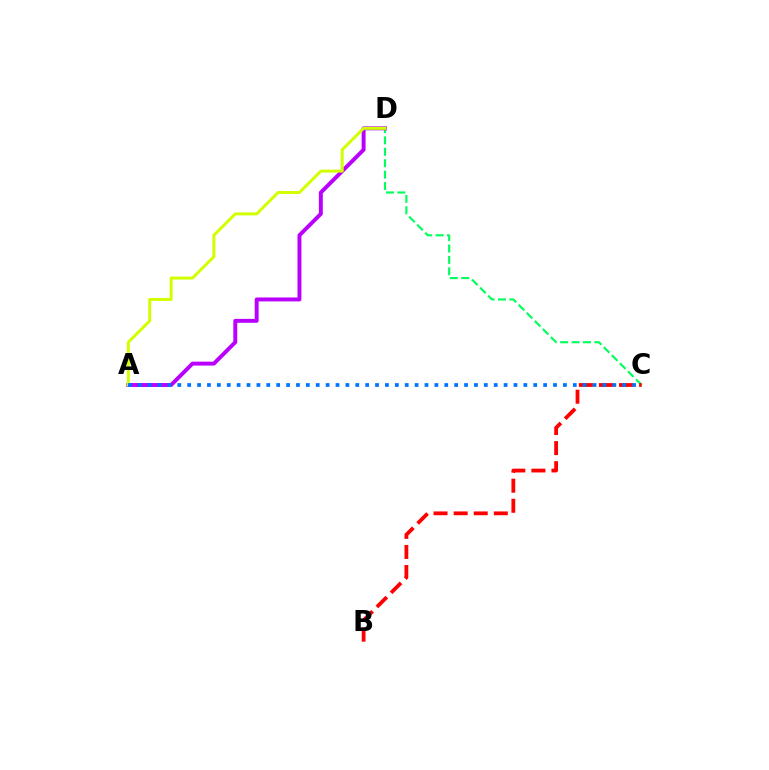{('C', 'D'): [{'color': '#00ff5c', 'line_style': 'dashed', 'thickness': 1.55}], ('A', 'D'): [{'color': '#b900ff', 'line_style': 'solid', 'thickness': 2.83}, {'color': '#d1ff00', 'line_style': 'solid', 'thickness': 2.15}], ('B', 'C'): [{'color': '#ff0000', 'line_style': 'dashed', 'thickness': 2.73}], ('A', 'C'): [{'color': '#0074ff', 'line_style': 'dotted', 'thickness': 2.69}]}